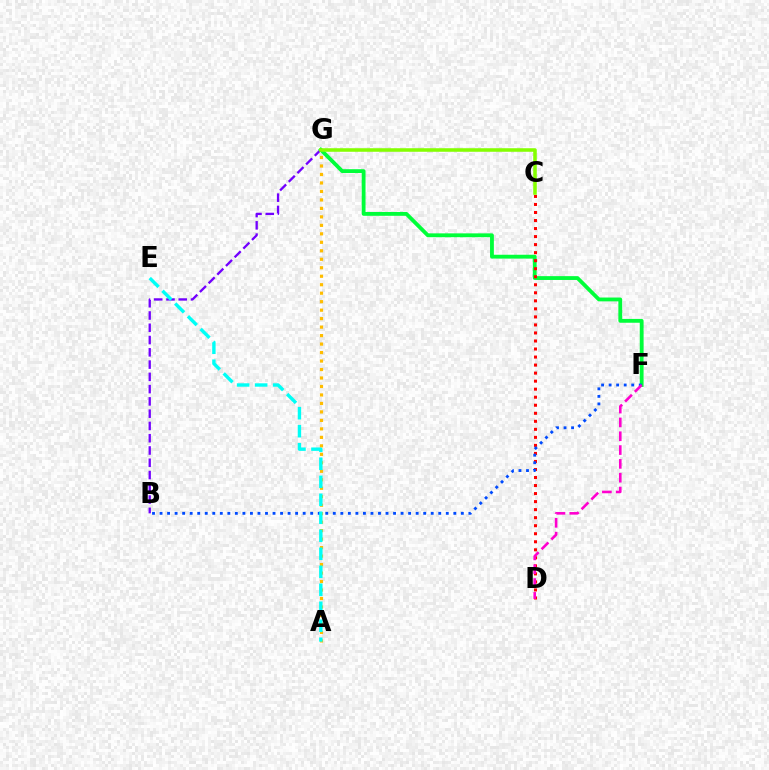{('B', 'G'): [{'color': '#7200ff', 'line_style': 'dashed', 'thickness': 1.67}], ('F', 'G'): [{'color': '#00ff39', 'line_style': 'solid', 'thickness': 2.76}], ('A', 'G'): [{'color': '#ffbd00', 'line_style': 'dotted', 'thickness': 2.3}], ('C', 'D'): [{'color': '#ff0000', 'line_style': 'dotted', 'thickness': 2.18}], ('C', 'G'): [{'color': '#84ff00', 'line_style': 'solid', 'thickness': 2.55}], ('B', 'F'): [{'color': '#004bff', 'line_style': 'dotted', 'thickness': 2.05}], ('D', 'F'): [{'color': '#ff00cf', 'line_style': 'dashed', 'thickness': 1.88}], ('A', 'E'): [{'color': '#00fff6', 'line_style': 'dashed', 'thickness': 2.44}]}